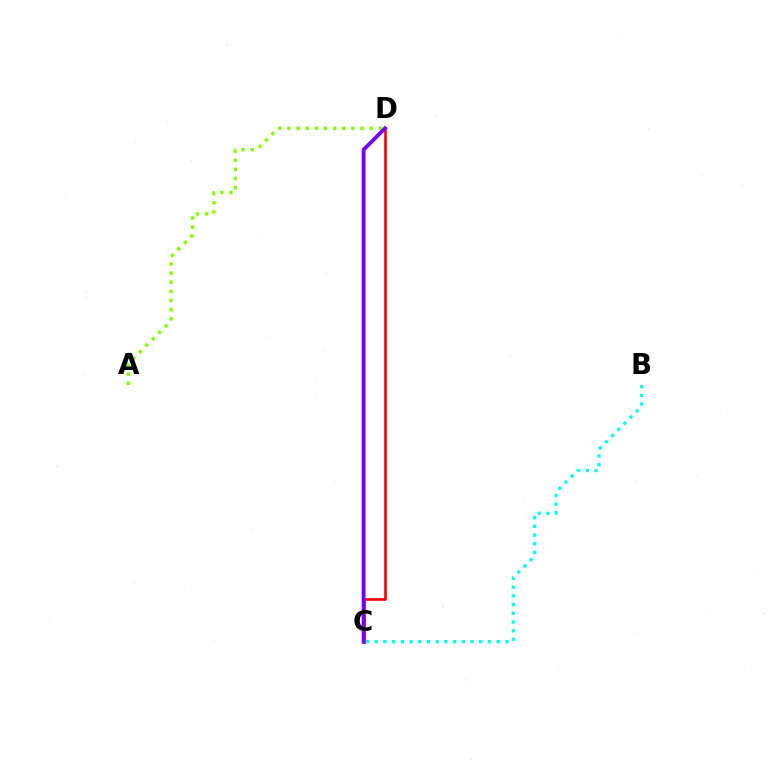{('C', 'D'): [{'color': '#ff0000', 'line_style': 'solid', 'thickness': 1.9}, {'color': '#7200ff', 'line_style': 'solid', 'thickness': 2.77}], ('A', 'D'): [{'color': '#84ff00', 'line_style': 'dotted', 'thickness': 2.48}], ('B', 'C'): [{'color': '#00fff6', 'line_style': 'dotted', 'thickness': 2.37}]}